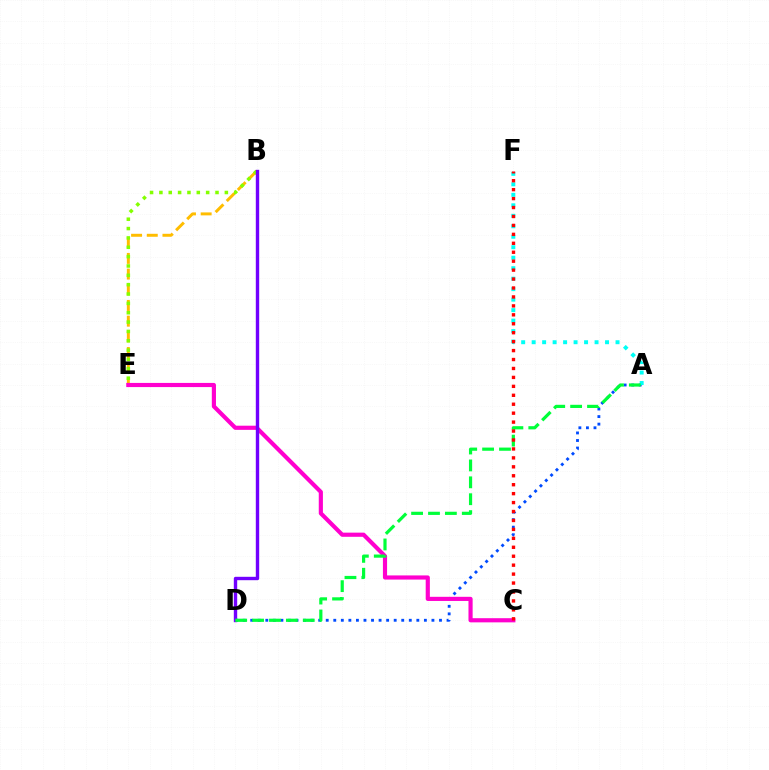{('B', 'E'): [{'color': '#ffbd00', 'line_style': 'dashed', 'thickness': 2.13}, {'color': '#84ff00', 'line_style': 'dotted', 'thickness': 2.54}], ('A', 'D'): [{'color': '#004bff', 'line_style': 'dotted', 'thickness': 2.05}, {'color': '#00ff39', 'line_style': 'dashed', 'thickness': 2.3}], ('A', 'F'): [{'color': '#00fff6', 'line_style': 'dotted', 'thickness': 2.85}], ('C', 'E'): [{'color': '#ff00cf', 'line_style': 'solid', 'thickness': 2.99}], ('B', 'D'): [{'color': '#7200ff', 'line_style': 'solid', 'thickness': 2.44}], ('C', 'F'): [{'color': '#ff0000', 'line_style': 'dotted', 'thickness': 2.43}]}